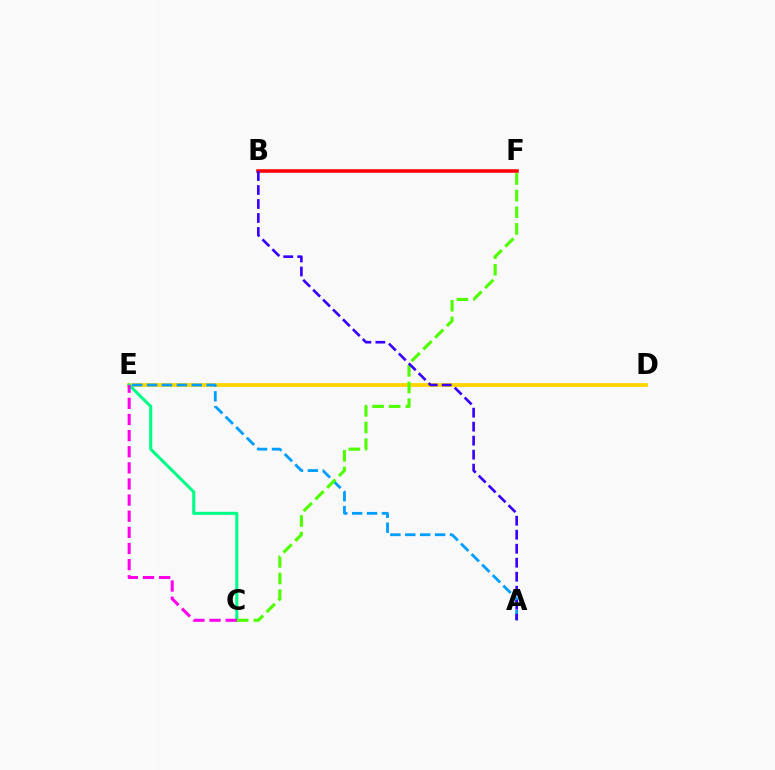{('D', 'E'): [{'color': '#ffd500', 'line_style': 'solid', 'thickness': 2.75}], ('B', 'F'): [{'color': '#ff0000', 'line_style': 'solid', 'thickness': 2.55}], ('A', 'E'): [{'color': '#009eff', 'line_style': 'dashed', 'thickness': 2.02}], ('C', 'E'): [{'color': '#00ff86', 'line_style': 'solid', 'thickness': 2.21}, {'color': '#ff00ed', 'line_style': 'dashed', 'thickness': 2.19}], ('C', 'F'): [{'color': '#4fff00', 'line_style': 'dashed', 'thickness': 2.26}], ('A', 'B'): [{'color': '#3700ff', 'line_style': 'dashed', 'thickness': 1.9}]}